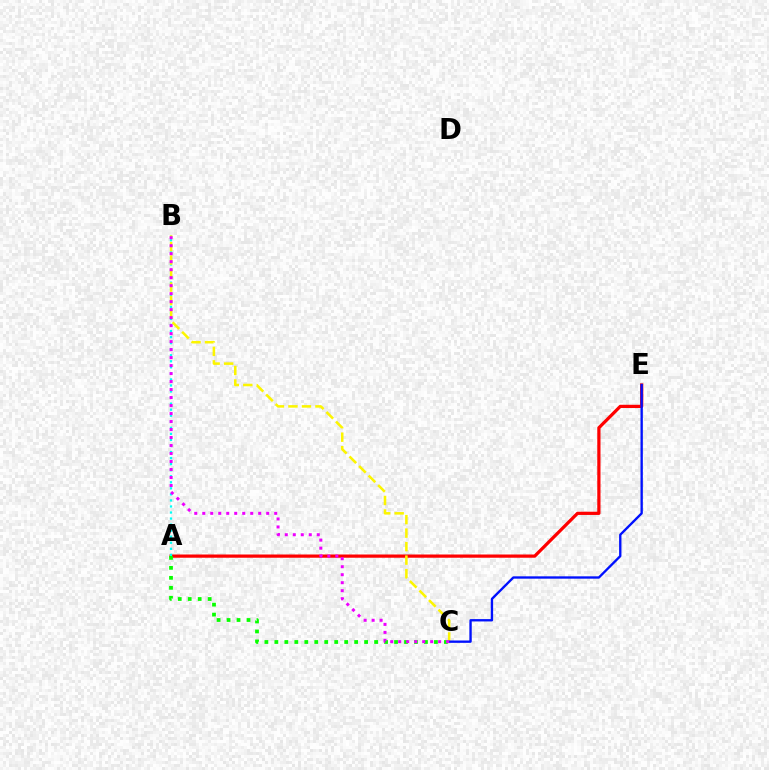{('A', 'E'): [{'color': '#ff0000', 'line_style': 'solid', 'thickness': 2.32}], ('A', 'B'): [{'color': '#00fff6', 'line_style': 'dotted', 'thickness': 1.64}], ('B', 'C'): [{'color': '#fcf500', 'line_style': 'dashed', 'thickness': 1.83}, {'color': '#ee00ff', 'line_style': 'dotted', 'thickness': 2.17}], ('C', 'E'): [{'color': '#0010ff', 'line_style': 'solid', 'thickness': 1.69}], ('A', 'C'): [{'color': '#08ff00', 'line_style': 'dotted', 'thickness': 2.71}]}